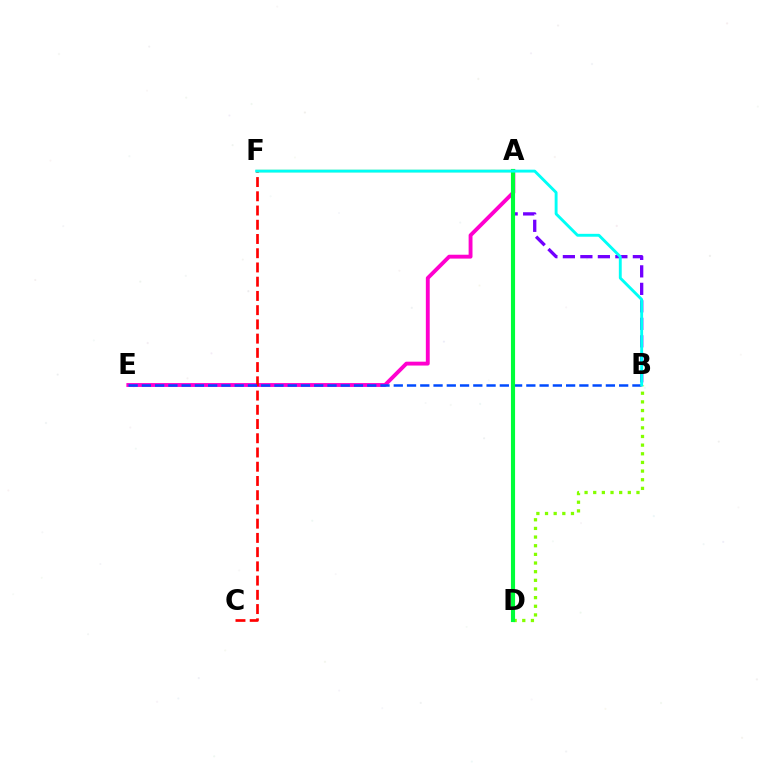{('A', 'E'): [{'color': '#ff00cf', 'line_style': 'solid', 'thickness': 2.79}], ('B', 'D'): [{'color': '#84ff00', 'line_style': 'dotted', 'thickness': 2.35}], ('A', 'F'): [{'color': '#ffbd00', 'line_style': 'solid', 'thickness': 1.62}], ('C', 'F'): [{'color': '#ff0000', 'line_style': 'dashed', 'thickness': 1.93}], ('A', 'B'): [{'color': '#7200ff', 'line_style': 'dashed', 'thickness': 2.38}], ('B', 'E'): [{'color': '#004bff', 'line_style': 'dashed', 'thickness': 1.8}], ('A', 'D'): [{'color': '#00ff39', 'line_style': 'solid', 'thickness': 2.97}], ('B', 'F'): [{'color': '#00fff6', 'line_style': 'solid', 'thickness': 2.08}]}